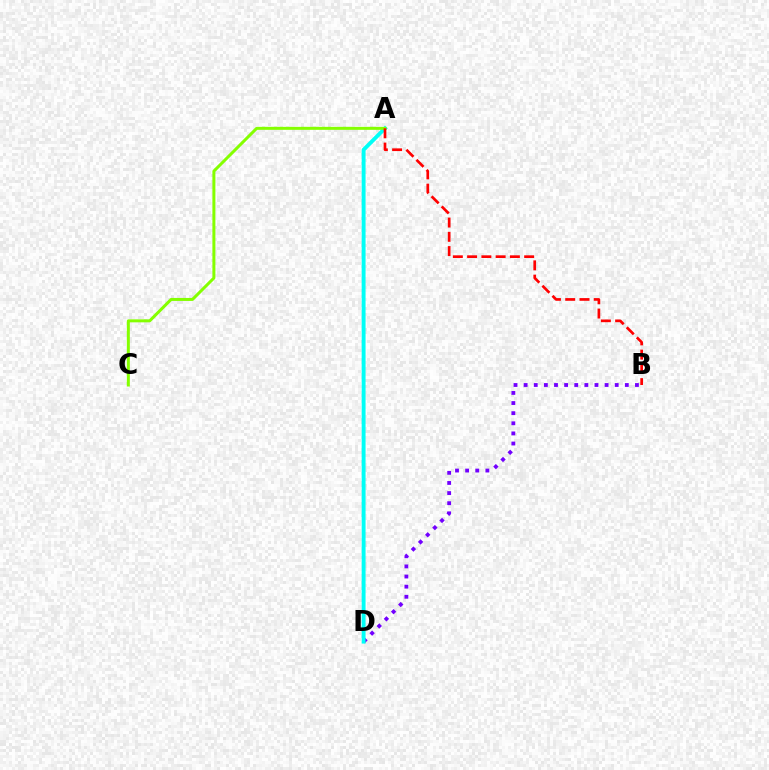{('B', 'D'): [{'color': '#7200ff', 'line_style': 'dotted', 'thickness': 2.75}], ('A', 'D'): [{'color': '#00fff6', 'line_style': 'solid', 'thickness': 2.8}], ('A', 'C'): [{'color': '#84ff00', 'line_style': 'solid', 'thickness': 2.16}], ('A', 'B'): [{'color': '#ff0000', 'line_style': 'dashed', 'thickness': 1.94}]}